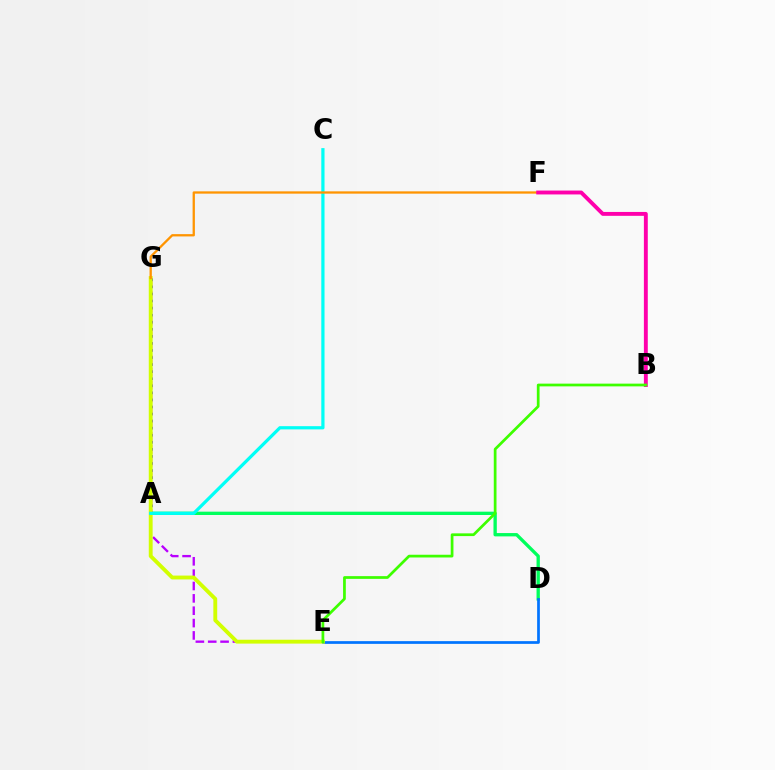{('A', 'D'): [{'color': '#00ff5c', 'line_style': 'solid', 'thickness': 2.39}], ('A', 'G'): [{'color': '#ff0000', 'line_style': 'dashed', 'thickness': 1.74}, {'color': '#2500ff', 'line_style': 'dotted', 'thickness': 1.92}], ('A', 'E'): [{'color': '#b900ff', 'line_style': 'dashed', 'thickness': 1.68}], ('D', 'E'): [{'color': '#0074ff', 'line_style': 'solid', 'thickness': 1.96}], ('E', 'G'): [{'color': '#d1ff00', 'line_style': 'solid', 'thickness': 2.78}], ('A', 'C'): [{'color': '#00fff6', 'line_style': 'solid', 'thickness': 2.32}], ('F', 'G'): [{'color': '#ff9400', 'line_style': 'solid', 'thickness': 1.66}], ('B', 'F'): [{'color': '#ff00ac', 'line_style': 'solid', 'thickness': 2.8}], ('B', 'E'): [{'color': '#3dff00', 'line_style': 'solid', 'thickness': 1.97}]}